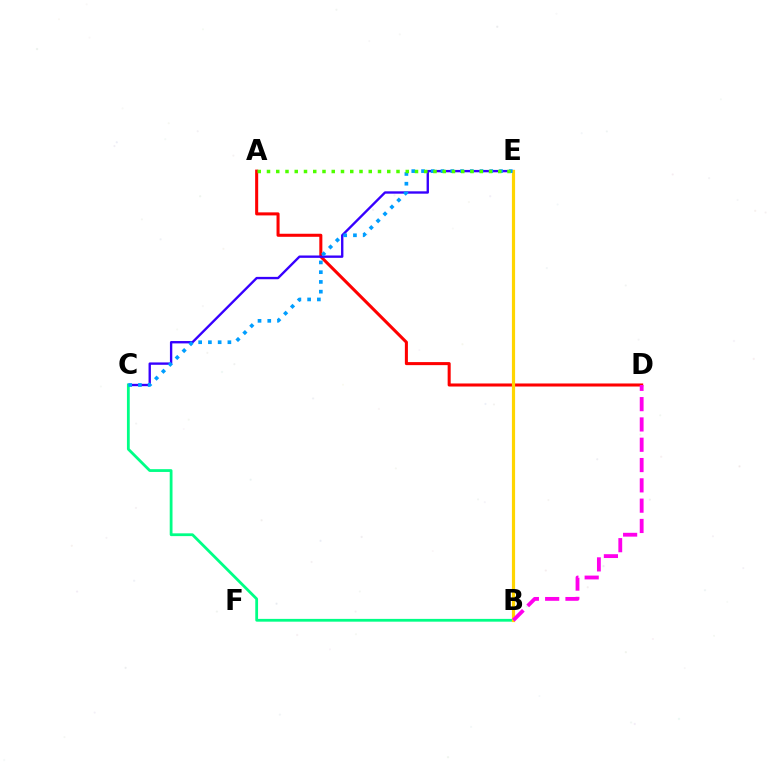{('A', 'D'): [{'color': '#ff0000', 'line_style': 'solid', 'thickness': 2.19}], ('C', 'E'): [{'color': '#3700ff', 'line_style': 'solid', 'thickness': 1.7}, {'color': '#009eff', 'line_style': 'dotted', 'thickness': 2.65}], ('B', 'C'): [{'color': '#00ff86', 'line_style': 'solid', 'thickness': 2.0}], ('B', 'E'): [{'color': '#ffd500', 'line_style': 'solid', 'thickness': 2.29}], ('B', 'D'): [{'color': '#ff00ed', 'line_style': 'dashed', 'thickness': 2.76}], ('A', 'E'): [{'color': '#4fff00', 'line_style': 'dotted', 'thickness': 2.51}]}